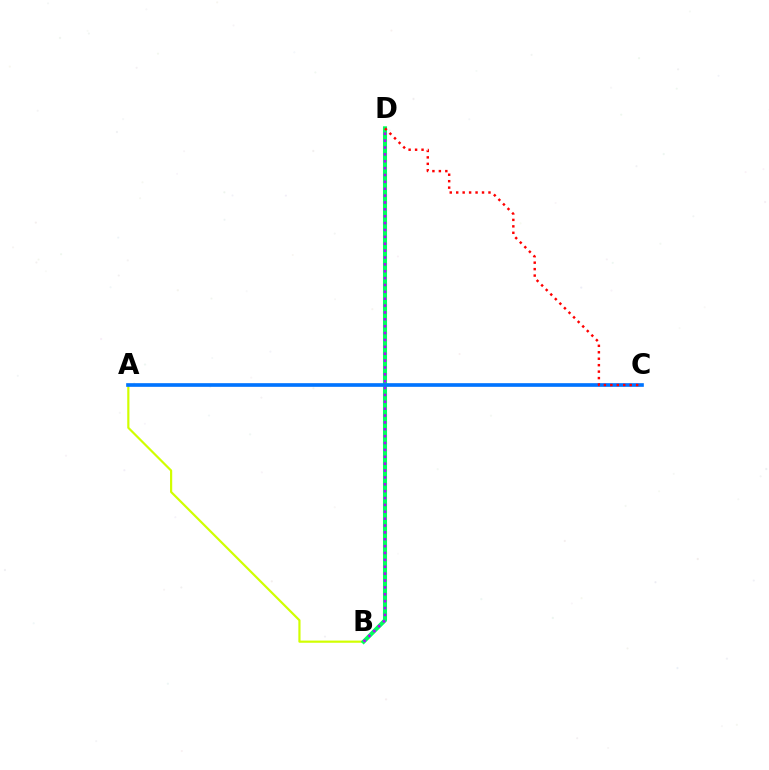{('A', 'B'): [{'color': '#d1ff00', 'line_style': 'solid', 'thickness': 1.58}], ('B', 'D'): [{'color': '#00ff5c', 'line_style': 'solid', 'thickness': 2.93}, {'color': '#b900ff', 'line_style': 'dotted', 'thickness': 1.87}], ('A', 'C'): [{'color': '#0074ff', 'line_style': 'solid', 'thickness': 2.63}], ('C', 'D'): [{'color': '#ff0000', 'line_style': 'dotted', 'thickness': 1.75}]}